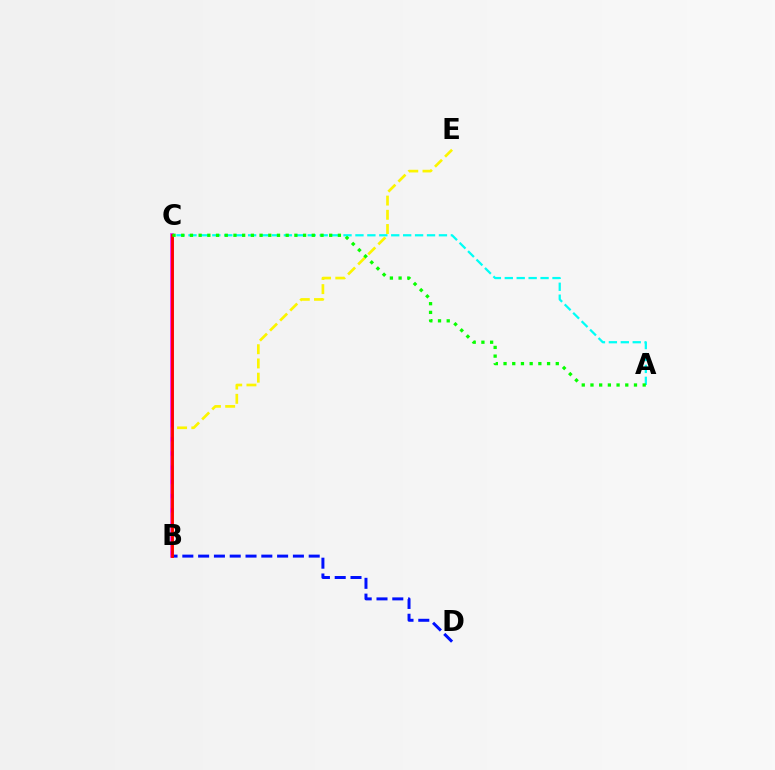{('B', 'C'): [{'color': '#ee00ff', 'line_style': 'solid', 'thickness': 2.55}, {'color': '#ff0000', 'line_style': 'solid', 'thickness': 2.04}], ('A', 'C'): [{'color': '#00fff6', 'line_style': 'dashed', 'thickness': 1.62}, {'color': '#08ff00', 'line_style': 'dotted', 'thickness': 2.36}], ('B', 'D'): [{'color': '#0010ff', 'line_style': 'dashed', 'thickness': 2.15}], ('B', 'E'): [{'color': '#fcf500', 'line_style': 'dashed', 'thickness': 1.93}]}